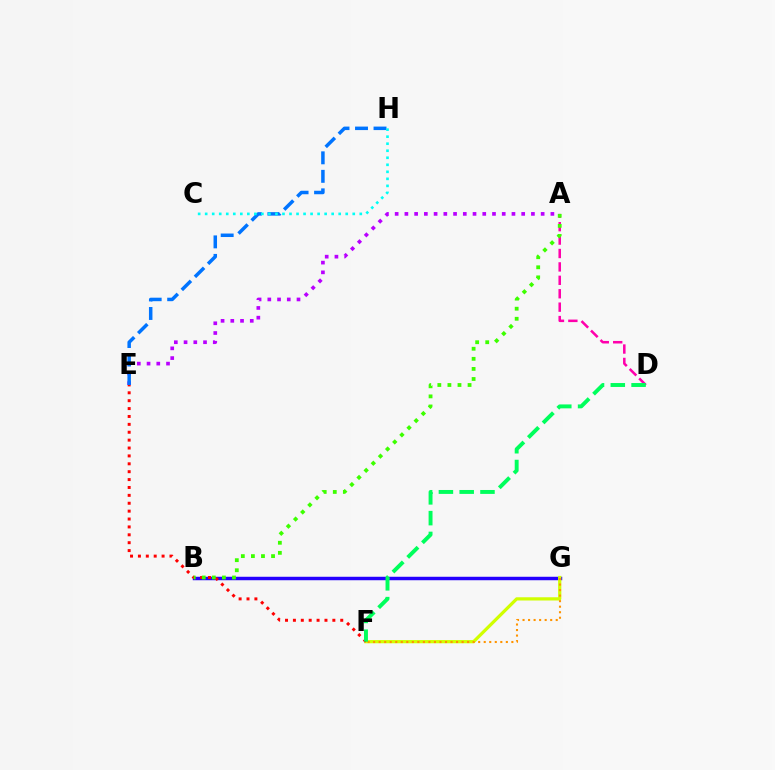{('B', 'G'): [{'color': '#2500ff', 'line_style': 'solid', 'thickness': 2.49}], ('A', 'D'): [{'color': '#ff00ac', 'line_style': 'dashed', 'thickness': 1.82}], ('F', 'G'): [{'color': '#d1ff00', 'line_style': 'solid', 'thickness': 2.33}, {'color': '#ff9400', 'line_style': 'dotted', 'thickness': 1.5}], ('A', 'E'): [{'color': '#b900ff', 'line_style': 'dotted', 'thickness': 2.64}], ('E', 'H'): [{'color': '#0074ff', 'line_style': 'dashed', 'thickness': 2.51}], ('E', 'F'): [{'color': '#ff0000', 'line_style': 'dotted', 'thickness': 2.14}], ('C', 'H'): [{'color': '#00fff6', 'line_style': 'dotted', 'thickness': 1.91}], ('A', 'B'): [{'color': '#3dff00', 'line_style': 'dotted', 'thickness': 2.74}], ('D', 'F'): [{'color': '#00ff5c', 'line_style': 'dashed', 'thickness': 2.82}]}